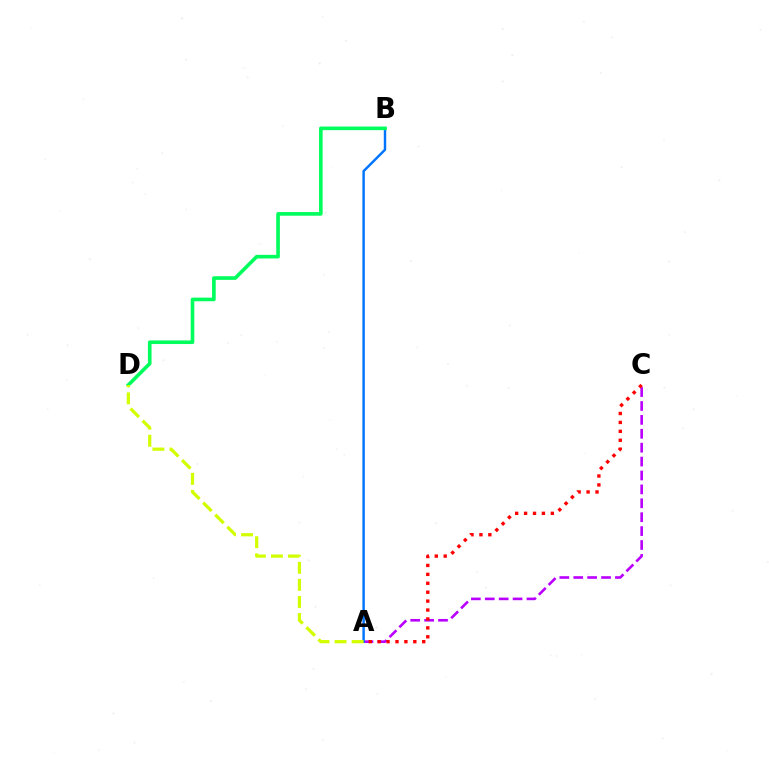{('A', 'C'): [{'color': '#b900ff', 'line_style': 'dashed', 'thickness': 1.89}, {'color': '#ff0000', 'line_style': 'dotted', 'thickness': 2.42}], ('A', 'B'): [{'color': '#0074ff', 'line_style': 'solid', 'thickness': 1.76}], ('B', 'D'): [{'color': '#00ff5c', 'line_style': 'solid', 'thickness': 2.6}], ('A', 'D'): [{'color': '#d1ff00', 'line_style': 'dashed', 'thickness': 2.32}]}